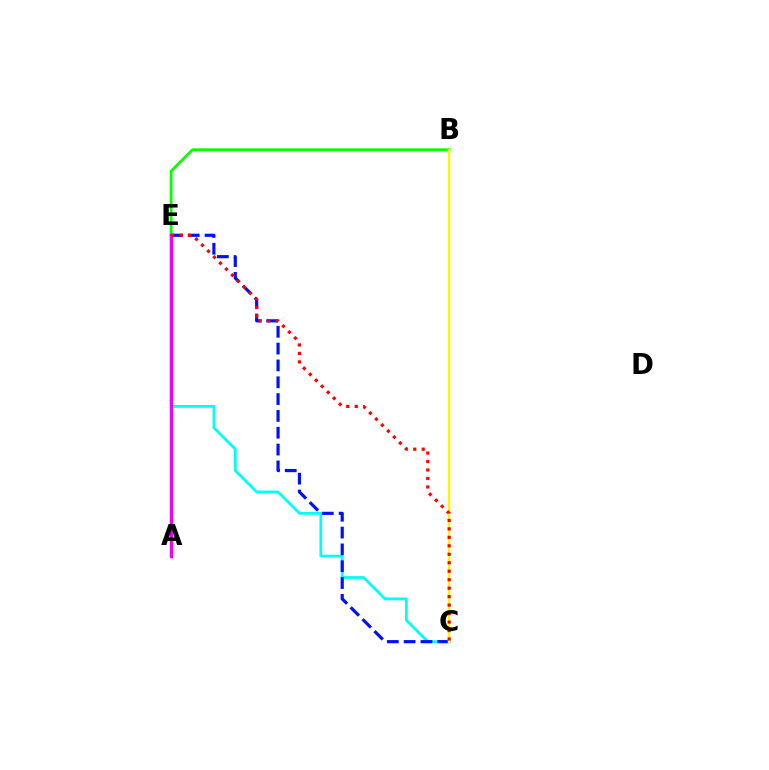{('C', 'E'): [{'color': '#00fff6', 'line_style': 'solid', 'thickness': 2.0}, {'color': '#0010ff', 'line_style': 'dashed', 'thickness': 2.29}, {'color': '#ff0000', 'line_style': 'dotted', 'thickness': 2.3}], ('B', 'E'): [{'color': '#08ff00', 'line_style': 'solid', 'thickness': 2.03}], ('A', 'E'): [{'color': '#ee00ff', 'line_style': 'solid', 'thickness': 2.38}], ('B', 'C'): [{'color': '#fcf500', 'line_style': 'solid', 'thickness': 1.77}]}